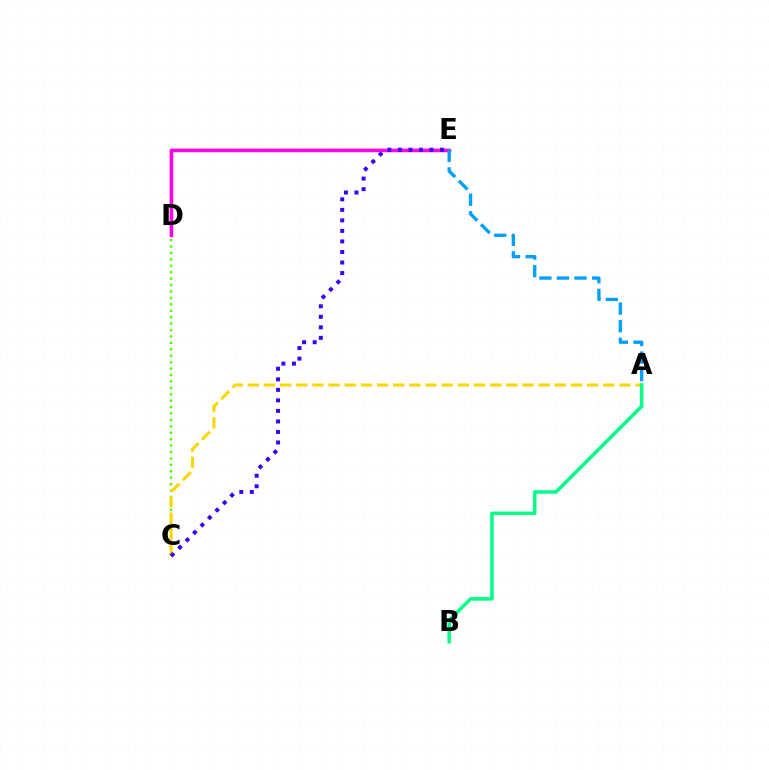{('D', 'E'): [{'color': '#ff0000', 'line_style': 'solid', 'thickness': 1.69}, {'color': '#ff00ed', 'line_style': 'solid', 'thickness': 2.5}], ('C', 'D'): [{'color': '#4fff00', 'line_style': 'dotted', 'thickness': 1.74}], ('A', 'C'): [{'color': '#ffd500', 'line_style': 'dashed', 'thickness': 2.2}], ('C', 'E'): [{'color': '#3700ff', 'line_style': 'dotted', 'thickness': 2.86}], ('A', 'B'): [{'color': '#00ff86', 'line_style': 'solid', 'thickness': 2.53}], ('A', 'E'): [{'color': '#009eff', 'line_style': 'dashed', 'thickness': 2.39}]}